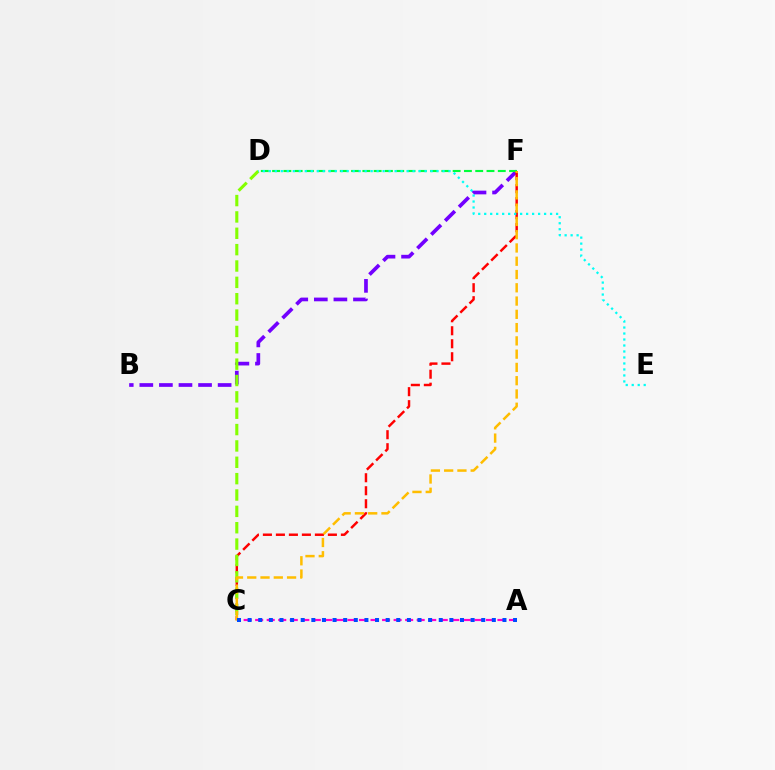{('A', 'C'): [{'color': '#ff00cf', 'line_style': 'dashed', 'thickness': 1.57}, {'color': '#004bff', 'line_style': 'dotted', 'thickness': 2.88}], ('B', 'F'): [{'color': '#7200ff', 'line_style': 'dashed', 'thickness': 2.66}], ('D', 'F'): [{'color': '#00ff39', 'line_style': 'dashed', 'thickness': 1.53}], ('C', 'F'): [{'color': '#ff0000', 'line_style': 'dashed', 'thickness': 1.77}, {'color': '#ffbd00', 'line_style': 'dashed', 'thickness': 1.8}], ('C', 'D'): [{'color': '#84ff00', 'line_style': 'dashed', 'thickness': 2.22}], ('D', 'E'): [{'color': '#00fff6', 'line_style': 'dotted', 'thickness': 1.63}]}